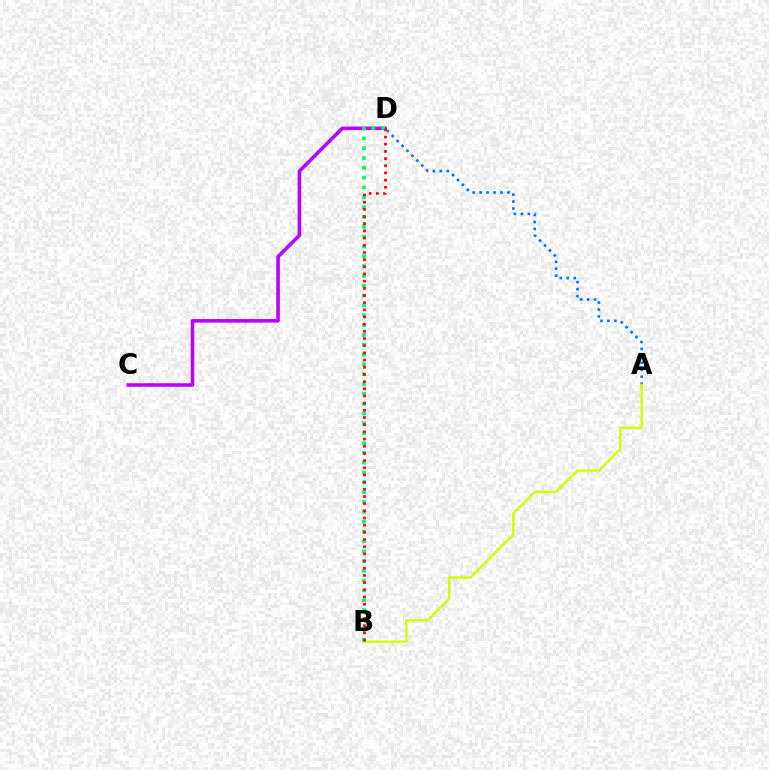{('A', 'D'): [{'color': '#0074ff', 'line_style': 'dotted', 'thickness': 1.89}], ('A', 'B'): [{'color': '#d1ff00', 'line_style': 'solid', 'thickness': 1.73}], ('C', 'D'): [{'color': '#b900ff', 'line_style': 'solid', 'thickness': 2.56}], ('B', 'D'): [{'color': '#00ff5c', 'line_style': 'dotted', 'thickness': 2.67}, {'color': '#ff0000', 'line_style': 'dotted', 'thickness': 1.95}]}